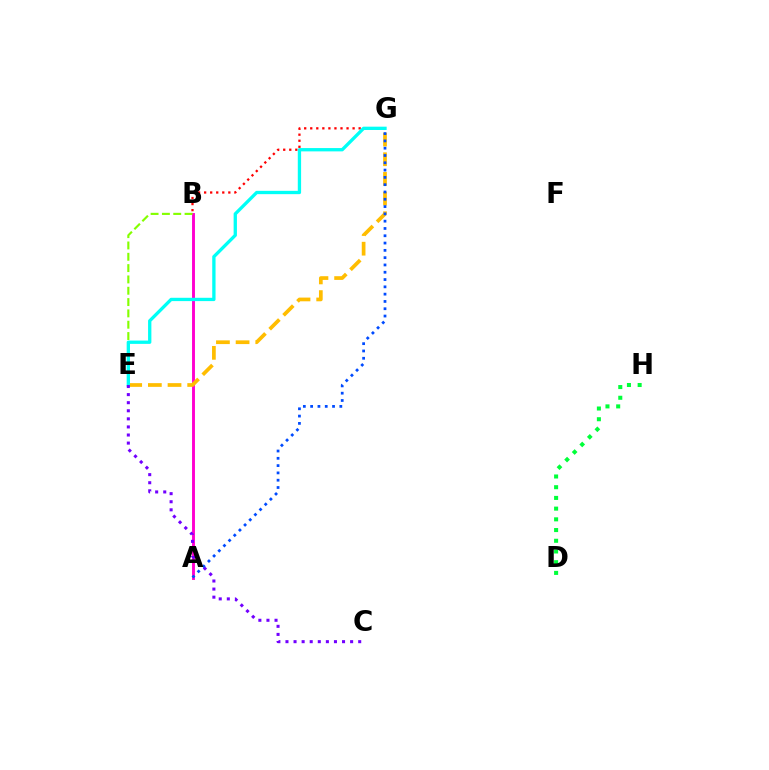{('B', 'G'): [{'color': '#ff0000', 'line_style': 'dotted', 'thickness': 1.64}], ('A', 'B'): [{'color': '#ff00cf', 'line_style': 'solid', 'thickness': 2.09}], ('E', 'G'): [{'color': '#ffbd00', 'line_style': 'dashed', 'thickness': 2.67}, {'color': '#00fff6', 'line_style': 'solid', 'thickness': 2.39}], ('B', 'E'): [{'color': '#84ff00', 'line_style': 'dashed', 'thickness': 1.54}], ('C', 'E'): [{'color': '#7200ff', 'line_style': 'dotted', 'thickness': 2.2}], ('D', 'H'): [{'color': '#00ff39', 'line_style': 'dotted', 'thickness': 2.91}], ('A', 'G'): [{'color': '#004bff', 'line_style': 'dotted', 'thickness': 1.98}]}